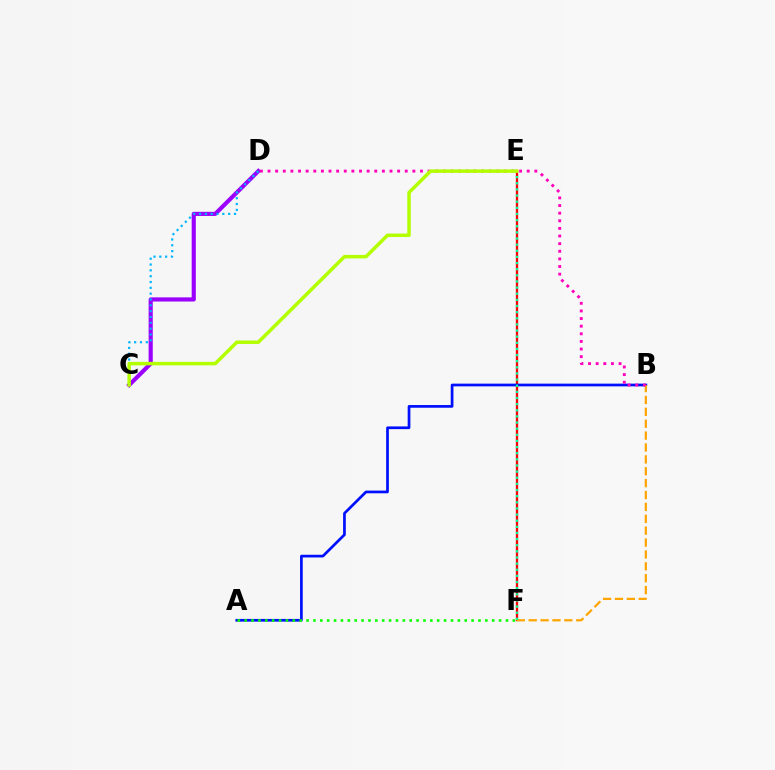{('E', 'F'): [{'color': '#ff0000', 'line_style': 'solid', 'thickness': 1.66}, {'color': '#00ff9d', 'line_style': 'dotted', 'thickness': 1.67}], ('C', 'D'): [{'color': '#9b00ff', 'line_style': 'solid', 'thickness': 2.98}, {'color': '#00b5ff', 'line_style': 'dotted', 'thickness': 1.58}], ('A', 'B'): [{'color': '#0010ff', 'line_style': 'solid', 'thickness': 1.96}], ('B', 'F'): [{'color': '#ffa500', 'line_style': 'dashed', 'thickness': 1.61}], ('A', 'F'): [{'color': '#08ff00', 'line_style': 'dotted', 'thickness': 1.87}], ('B', 'D'): [{'color': '#ff00bd', 'line_style': 'dotted', 'thickness': 2.07}], ('C', 'E'): [{'color': '#b3ff00', 'line_style': 'solid', 'thickness': 2.51}]}